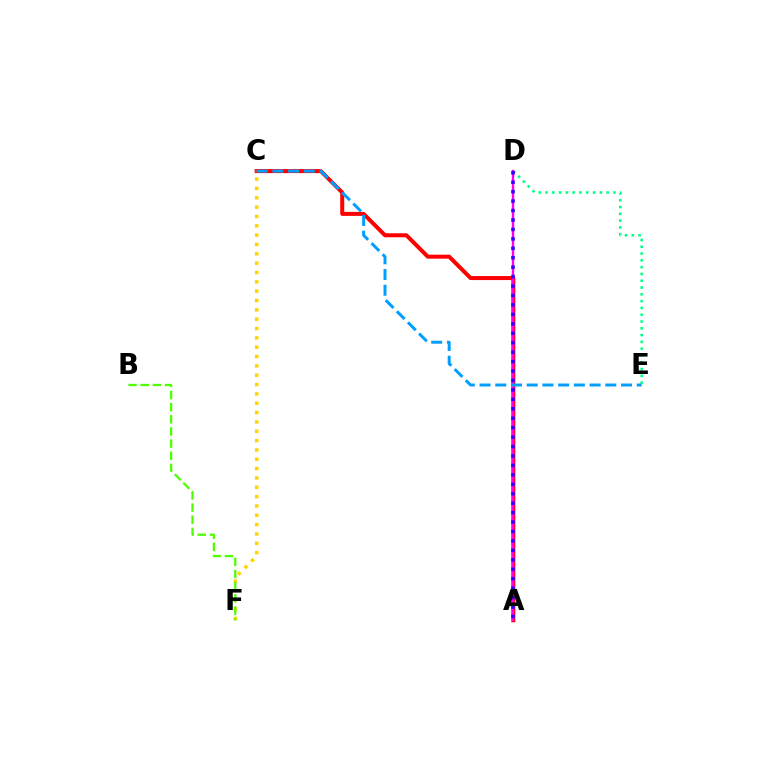{('D', 'E'): [{'color': '#00ff86', 'line_style': 'dotted', 'thickness': 1.85}], ('A', 'C'): [{'color': '#ff0000', 'line_style': 'solid', 'thickness': 2.88}], ('C', 'F'): [{'color': '#ffd500', 'line_style': 'dotted', 'thickness': 2.54}], ('A', 'D'): [{'color': '#ff00ed', 'line_style': 'solid', 'thickness': 1.73}, {'color': '#3700ff', 'line_style': 'dotted', 'thickness': 2.56}], ('B', 'F'): [{'color': '#4fff00', 'line_style': 'dashed', 'thickness': 1.65}], ('C', 'E'): [{'color': '#009eff', 'line_style': 'dashed', 'thickness': 2.14}]}